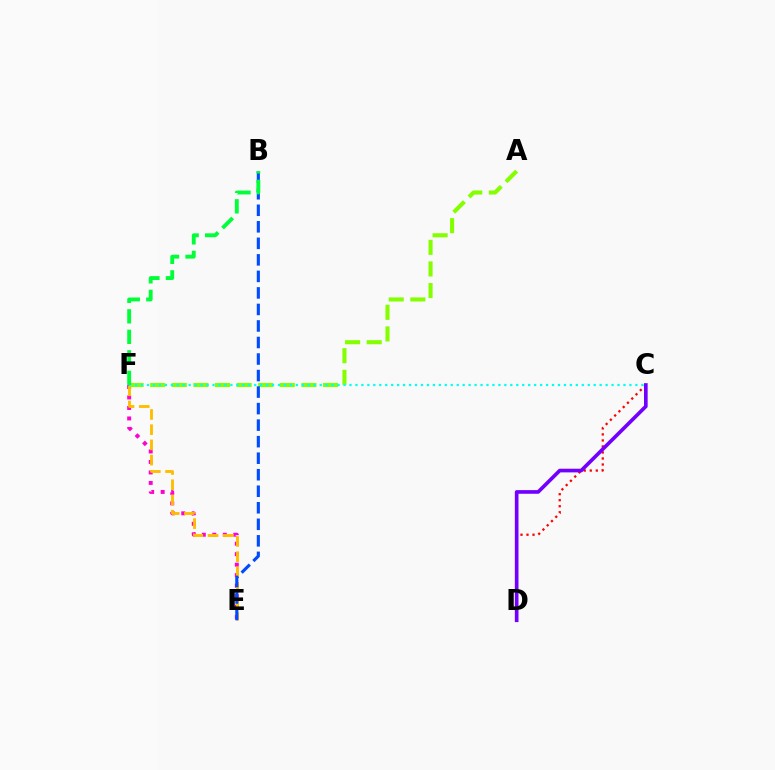{('C', 'D'): [{'color': '#ff0000', 'line_style': 'dotted', 'thickness': 1.63}, {'color': '#7200ff', 'line_style': 'solid', 'thickness': 2.63}], ('E', 'F'): [{'color': '#ff00cf', 'line_style': 'dotted', 'thickness': 2.85}, {'color': '#ffbd00', 'line_style': 'dashed', 'thickness': 2.07}], ('A', 'F'): [{'color': '#84ff00', 'line_style': 'dashed', 'thickness': 2.94}], ('C', 'F'): [{'color': '#00fff6', 'line_style': 'dotted', 'thickness': 1.62}], ('B', 'E'): [{'color': '#004bff', 'line_style': 'dashed', 'thickness': 2.25}], ('B', 'F'): [{'color': '#00ff39', 'line_style': 'dashed', 'thickness': 2.79}]}